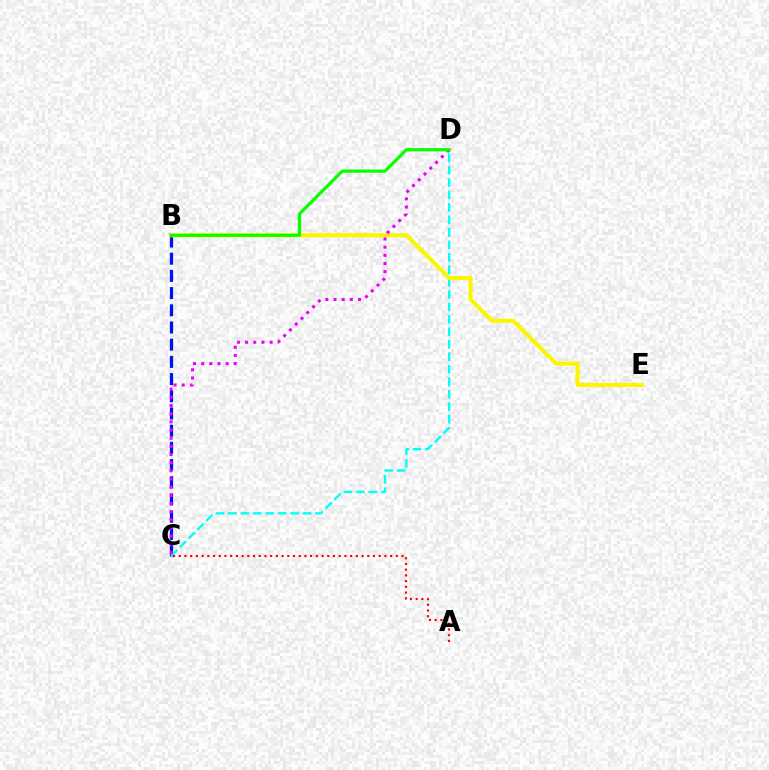{('B', 'C'): [{'color': '#0010ff', 'line_style': 'dashed', 'thickness': 2.34}], ('C', 'D'): [{'color': '#00fff6', 'line_style': 'dashed', 'thickness': 1.69}, {'color': '#ee00ff', 'line_style': 'dotted', 'thickness': 2.22}], ('A', 'C'): [{'color': '#ff0000', 'line_style': 'dotted', 'thickness': 1.55}], ('B', 'E'): [{'color': '#fcf500', 'line_style': 'solid', 'thickness': 2.92}], ('B', 'D'): [{'color': '#08ff00', 'line_style': 'solid', 'thickness': 2.32}]}